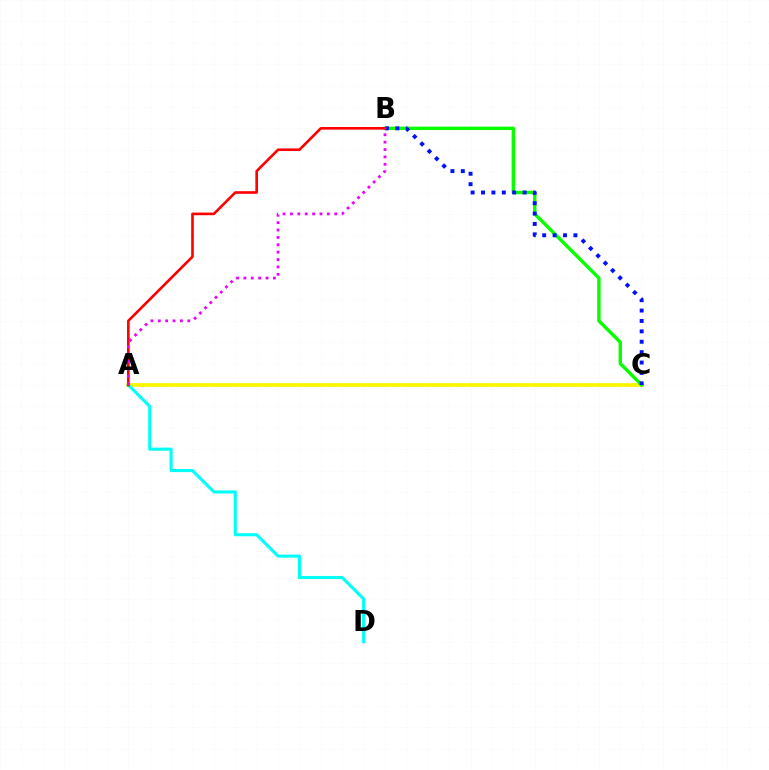{('A', 'C'): [{'color': '#fcf500', 'line_style': 'solid', 'thickness': 2.67}], ('B', 'C'): [{'color': '#08ff00', 'line_style': 'solid', 'thickness': 2.44}, {'color': '#0010ff', 'line_style': 'dotted', 'thickness': 2.82}], ('A', 'D'): [{'color': '#00fff6', 'line_style': 'solid', 'thickness': 2.23}], ('A', 'B'): [{'color': '#ff0000', 'line_style': 'solid', 'thickness': 1.9}, {'color': '#ee00ff', 'line_style': 'dotted', 'thickness': 2.01}]}